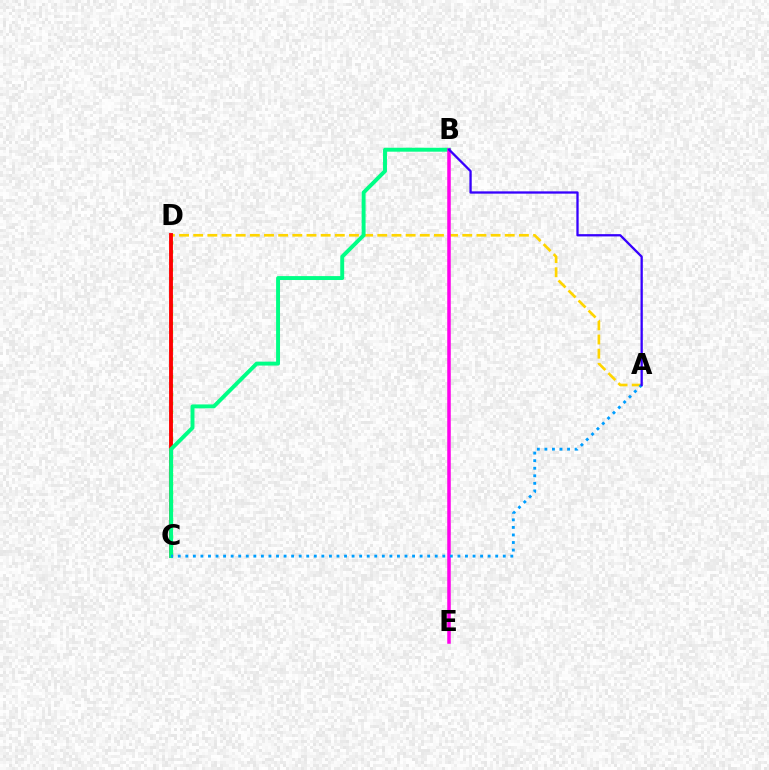{('C', 'D'): [{'color': '#4fff00', 'line_style': 'dotted', 'thickness': 2.42}, {'color': '#ff0000', 'line_style': 'solid', 'thickness': 2.79}], ('A', 'D'): [{'color': '#ffd500', 'line_style': 'dashed', 'thickness': 1.92}], ('B', 'C'): [{'color': '#00ff86', 'line_style': 'solid', 'thickness': 2.82}], ('B', 'E'): [{'color': '#ff00ed', 'line_style': 'solid', 'thickness': 2.53}], ('A', 'C'): [{'color': '#009eff', 'line_style': 'dotted', 'thickness': 2.05}], ('A', 'B'): [{'color': '#3700ff', 'line_style': 'solid', 'thickness': 1.66}]}